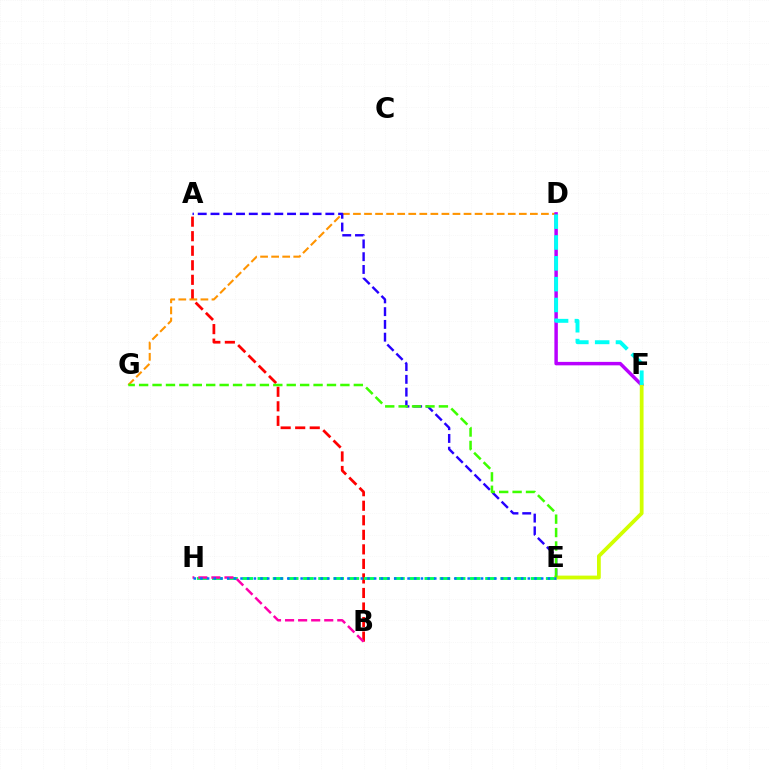{('A', 'B'): [{'color': '#ff0000', 'line_style': 'dashed', 'thickness': 1.98}], ('D', 'G'): [{'color': '#ff9400', 'line_style': 'dashed', 'thickness': 1.5}], ('A', 'E'): [{'color': '#2500ff', 'line_style': 'dashed', 'thickness': 1.73}], ('D', 'F'): [{'color': '#b900ff', 'line_style': 'solid', 'thickness': 2.49}, {'color': '#00fff6', 'line_style': 'dashed', 'thickness': 2.83}], ('E', 'H'): [{'color': '#00ff5c', 'line_style': 'dashed', 'thickness': 2.06}, {'color': '#0074ff', 'line_style': 'dotted', 'thickness': 1.82}], ('E', 'F'): [{'color': '#d1ff00', 'line_style': 'solid', 'thickness': 2.72}], ('B', 'H'): [{'color': '#ff00ac', 'line_style': 'dashed', 'thickness': 1.77}], ('E', 'G'): [{'color': '#3dff00', 'line_style': 'dashed', 'thickness': 1.82}]}